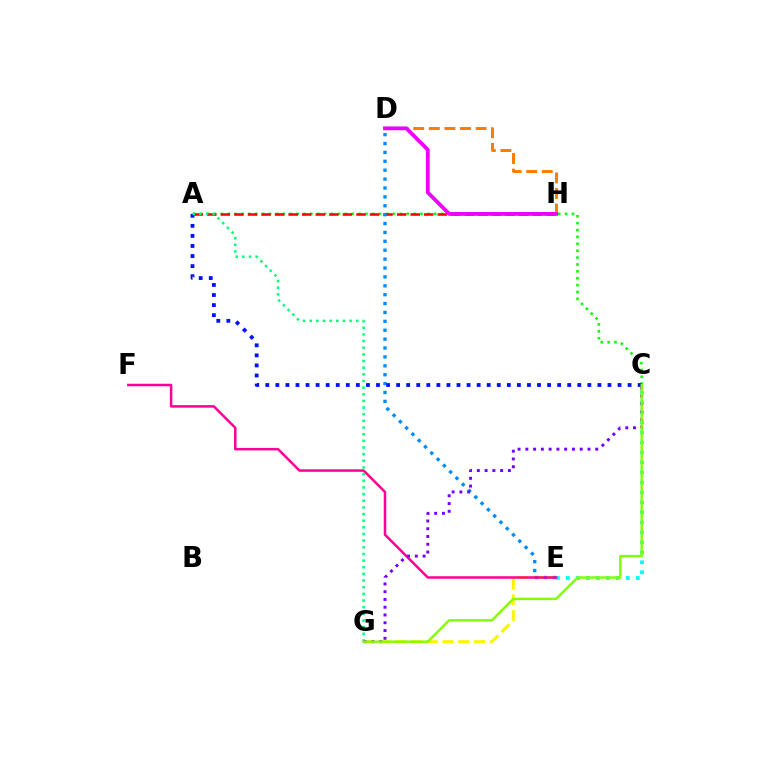{('C', 'E'): [{'color': '#00fff6', 'line_style': 'dotted', 'thickness': 2.71}], ('A', 'C'): [{'color': '#08ff00', 'line_style': 'dotted', 'thickness': 1.87}, {'color': '#0010ff', 'line_style': 'dotted', 'thickness': 2.73}], ('A', 'H'): [{'color': '#ff0000', 'line_style': 'dashed', 'thickness': 1.84}], ('E', 'G'): [{'color': '#fcf500', 'line_style': 'dashed', 'thickness': 2.14}], ('D', 'E'): [{'color': '#008cff', 'line_style': 'dotted', 'thickness': 2.42}], ('D', 'H'): [{'color': '#ff7c00', 'line_style': 'dashed', 'thickness': 2.12}, {'color': '#ee00ff', 'line_style': 'solid', 'thickness': 2.74}], ('E', 'F'): [{'color': '#ff0094', 'line_style': 'solid', 'thickness': 1.8}], ('A', 'G'): [{'color': '#00ff74', 'line_style': 'dotted', 'thickness': 1.81}], ('C', 'G'): [{'color': '#7200ff', 'line_style': 'dotted', 'thickness': 2.11}, {'color': '#84ff00', 'line_style': 'solid', 'thickness': 1.75}]}